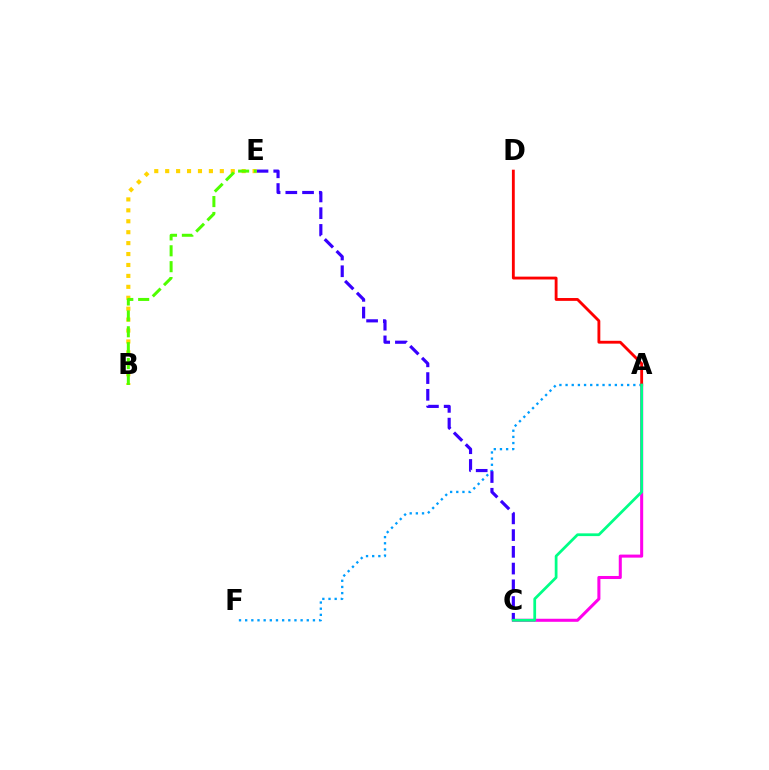{('A', 'C'): [{'color': '#ff00ed', 'line_style': 'solid', 'thickness': 2.19}, {'color': '#00ff86', 'line_style': 'solid', 'thickness': 1.98}], ('B', 'E'): [{'color': '#ffd500', 'line_style': 'dotted', 'thickness': 2.97}, {'color': '#4fff00', 'line_style': 'dashed', 'thickness': 2.16}], ('A', 'F'): [{'color': '#009eff', 'line_style': 'dotted', 'thickness': 1.67}], ('A', 'D'): [{'color': '#ff0000', 'line_style': 'solid', 'thickness': 2.05}], ('C', 'E'): [{'color': '#3700ff', 'line_style': 'dashed', 'thickness': 2.27}]}